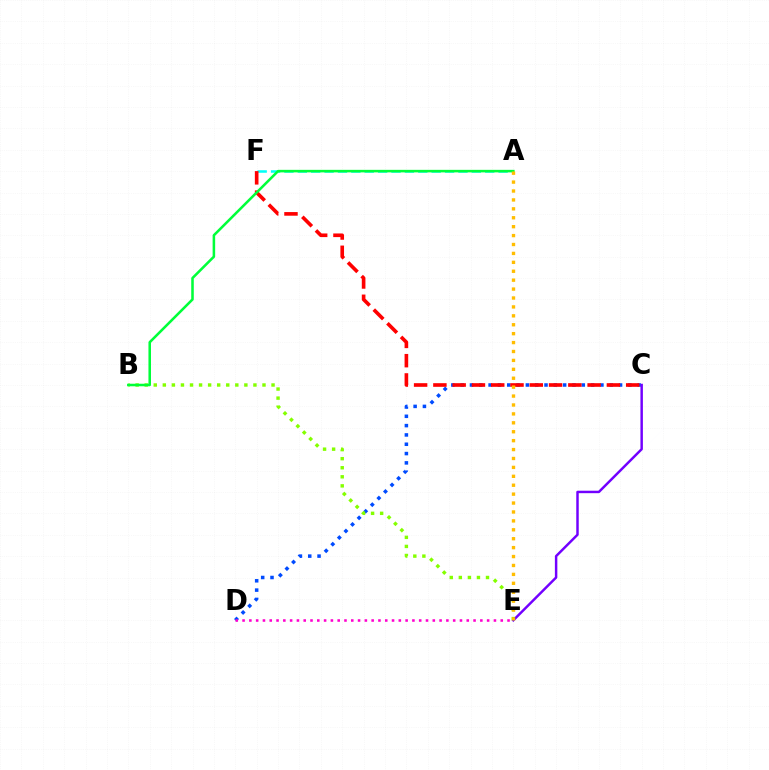{('C', 'D'): [{'color': '#004bff', 'line_style': 'dotted', 'thickness': 2.53}], ('D', 'E'): [{'color': '#ff00cf', 'line_style': 'dotted', 'thickness': 1.85}], ('A', 'F'): [{'color': '#00fff6', 'line_style': 'dashed', 'thickness': 1.82}], ('B', 'E'): [{'color': '#84ff00', 'line_style': 'dotted', 'thickness': 2.46}], ('C', 'F'): [{'color': '#ff0000', 'line_style': 'dashed', 'thickness': 2.62}], ('C', 'E'): [{'color': '#7200ff', 'line_style': 'solid', 'thickness': 1.77}], ('A', 'B'): [{'color': '#00ff39', 'line_style': 'solid', 'thickness': 1.83}], ('A', 'E'): [{'color': '#ffbd00', 'line_style': 'dotted', 'thickness': 2.42}]}